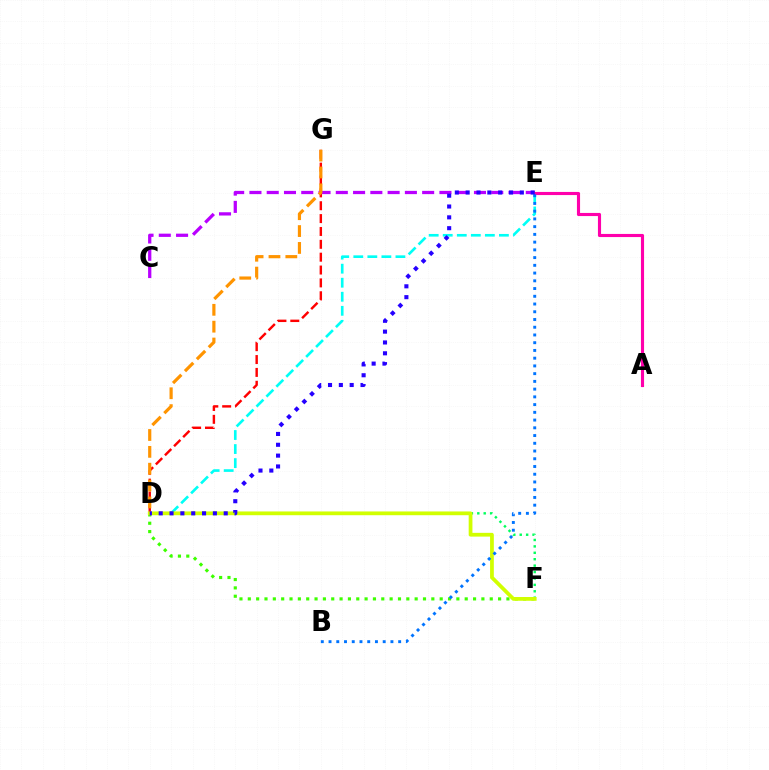{('D', 'F'): [{'color': '#00ff5c', 'line_style': 'dotted', 'thickness': 1.74}, {'color': '#3dff00', 'line_style': 'dotted', 'thickness': 2.27}, {'color': '#d1ff00', 'line_style': 'solid', 'thickness': 2.71}], ('D', 'E'): [{'color': '#00fff6', 'line_style': 'dashed', 'thickness': 1.91}, {'color': '#2500ff', 'line_style': 'dotted', 'thickness': 2.94}], ('D', 'G'): [{'color': '#ff0000', 'line_style': 'dashed', 'thickness': 1.75}, {'color': '#ff9400', 'line_style': 'dashed', 'thickness': 2.29}], ('C', 'E'): [{'color': '#b900ff', 'line_style': 'dashed', 'thickness': 2.35}], ('A', 'E'): [{'color': '#ff00ac', 'line_style': 'solid', 'thickness': 2.25}], ('B', 'E'): [{'color': '#0074ff', 'line_style': 'dotted', 'thickness': 2.1}]}